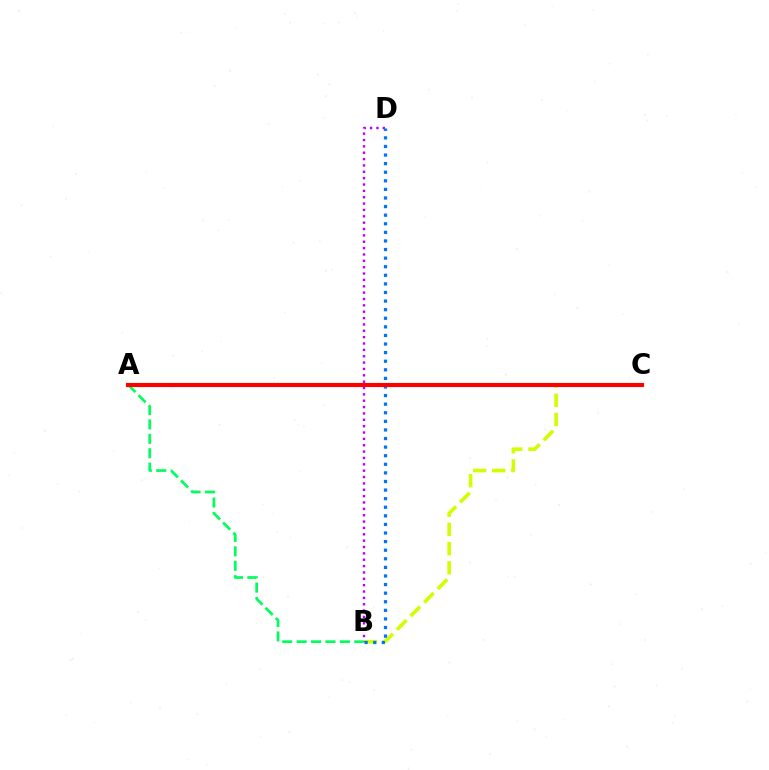{('B', 'C'): [{'color': '#d1ff00', 'line_style': 'dashed', 'thickness': 2.61}], ('B', 'D'): [{'color': '#b900ff', 'line_style': 'dotted', 'thickness': 1.73}, {'color': '#0074ff', 'line_style': 'dotted', 'thickness': 2.33}], ('A', 'B'): [{'color': '#00ff5c', 'line_style': 'dashed', 'thickness': 1.96}], ('A', 'C'): [{'color': '#ff0000', 'line_style': 'solid', 'thickness': 2.97}]}